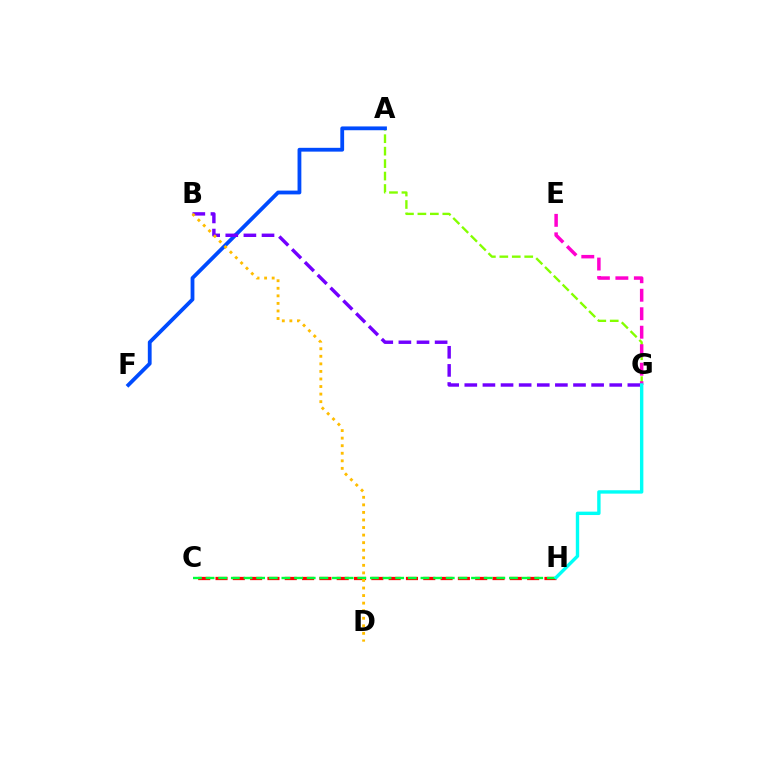{('C', 'H'): [{'color': '#ff0000', 'line_style': 'dashed', 'thickness': 2.35}, {'color': '#00ff39', 'line_style': 'dashed', 'thickness': 1.72}], ('A', 'G'): [{'color': '#84ff00', 'line_style': 'dashed', 'thickness': 1.69}], ('E', 'G'): [{'color': '#ff00cf', 'line_style': 'dashed', 'thickness': 2.51}], ('A', 'F'): [{'color': '#004bff', 'line_style': 'solid', 'thickness': 2.74}], ('B', 'G'): [{'color': '#7200ff', 'line_style': 'dashed', 'thickness': 2.46}], ('G', 'H'): [{'color': '#00fff6', 'line_style': 'solid', 'thickness': 2.44}], ('B', 'D'): [{'color': '#ffbd00', 'line_style': 'dotted', 'thickness': 2.05}]}